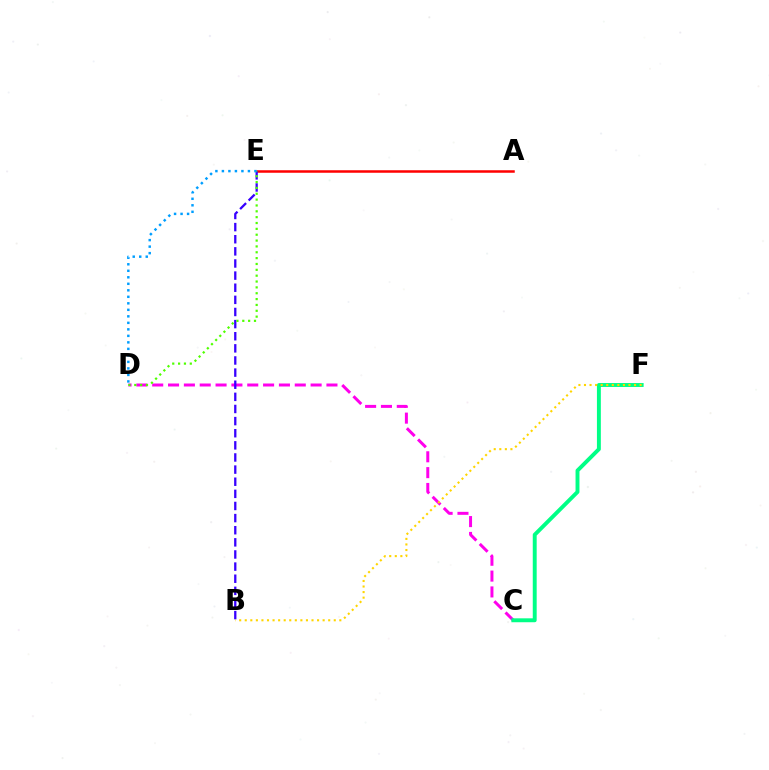{('C', 'D'): [{'color': '#ff00ed', 'line_style': 'dashed', 'thickness': 2.15}], ('C', 'F'): [{'color': '#00ff86', 'line_style': 'solid', 'thickness': 2.82}], ('A', 'E'): [{'color': '#ff0000', 'line_style': 'solid', 'thickness': 1.8}], ('B', 'E'): [{'color': '#3700ff', 'line_style': 'dashed', 'thickness': 1.65}], ('D', 'E'): [{'color': '#009eff', 'line_style': 'dotted', 'thickness': 1.77}, {'color': '#4fff00', 'line_style': 'dotted', 'thickness': 1.59}], ('B', 'F'): [{'color': '#ffd500', 'line_style': 'dotted', 'thickness': 1.51}]}